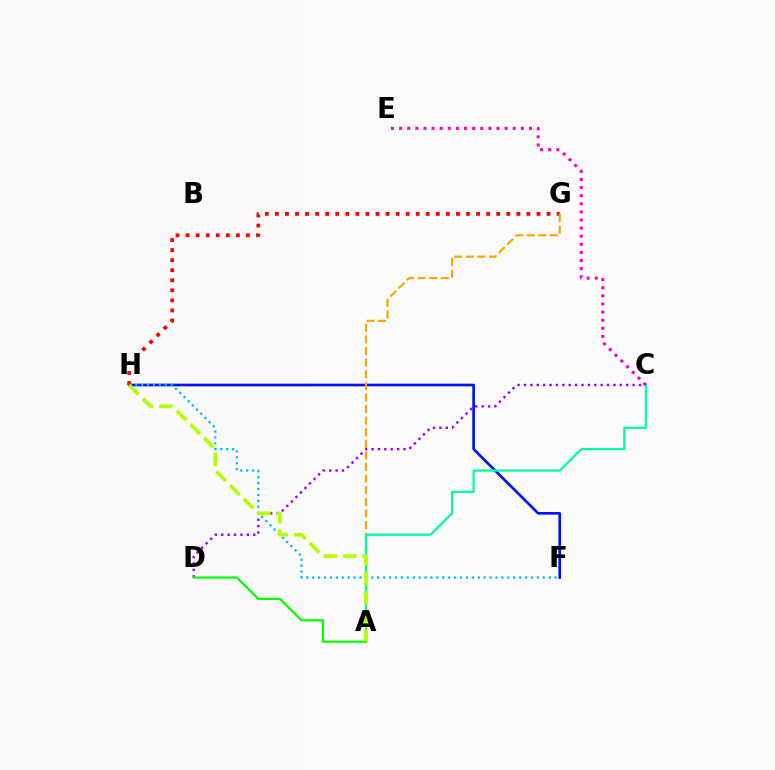{('F', 'H'): [{'color': '#0010ff', 'line_style': 'solid', 'thickness': 1.91}, {'color': '#00b5ff', 'line_style': 'dotted', 'thickness': 1.61}], ('G', 'H'): [{'color': '#ff0000', 'line_style': 'dotted', 'thickness': 2.73}], ('C', 'D'): [{'color': '#9b00ff', 'line_style': 'dotted', 'thickness': 1.74}], ('A', 'G'): [{'color': '#ffa500', 'line_style': 'dashed', 'thickness': 1.58}], ('A', 'C'): [{'color': '#00ff9d', 'line_style': 'solid', 'thickness': 1.61}], ('C', 'E'): [{'color': '#ff00bd', 'line_style': 'dotted', 'thickness': 2.21}], ('A', 'D'): [{'color': '#08ff00', 'line_style': 'solid', 'thickness': 1.6}], ('A', 'H'): [{'color': '#b3ff00', 'line_style': 'dashed', 'thickness': 2.63}]}